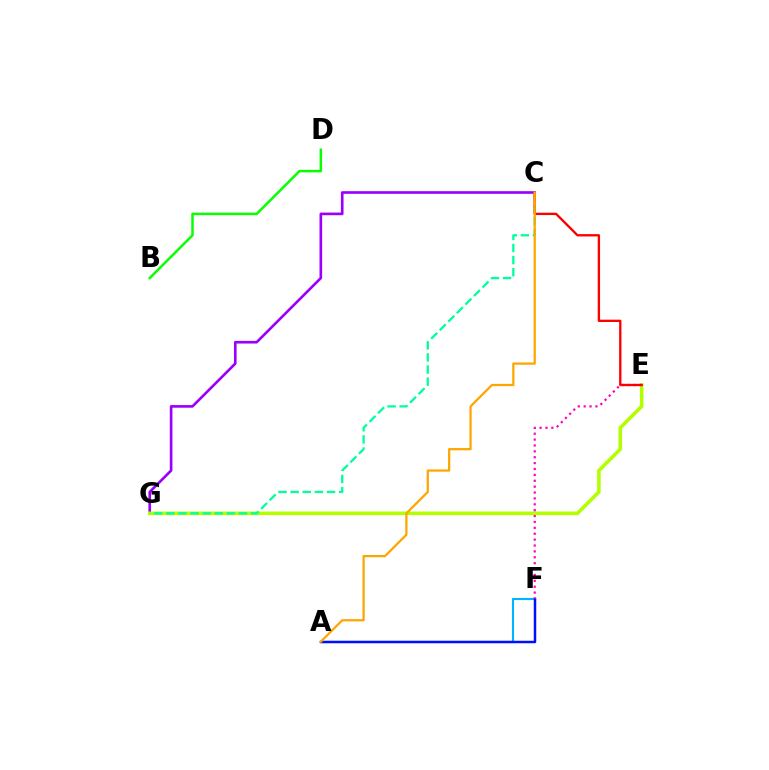{('A', 'F'): [{'color': '#00b5ff', 'line_style': 'solid', 'thickness': 1.52}, {'color': '#0010ff', 'line_style': 'solid', 'thickness': 1.79}], ('C', 'G'): [{'color': '#9b00ff', 'line_style': 'solid', 'thickness': 1.91}, {'color': '#00ff9d', 'line_style': 'dashed', 'thickness': 1.64}], ('E', 'G'): [{'color': '#b3ff00', 'line_style': 'solid', 'thickness': 2.58}], ('E', 'F'): [{'color': '#ff00bd', 'line_style': 'dotted', 'thickness': 1.6}], ('B', 'D'): [{'color': '#08ff00', 'line_style': 'solid', 'thickness': 1.79}], ('C', 'E'): [{'color': '#ff0000', 'line_style': 'solid', 'thickness': 1.68}], ('A', 'C'): [{'color': '#ffa500', 'line_style': 'solid', 'thickness': 1.62}]}